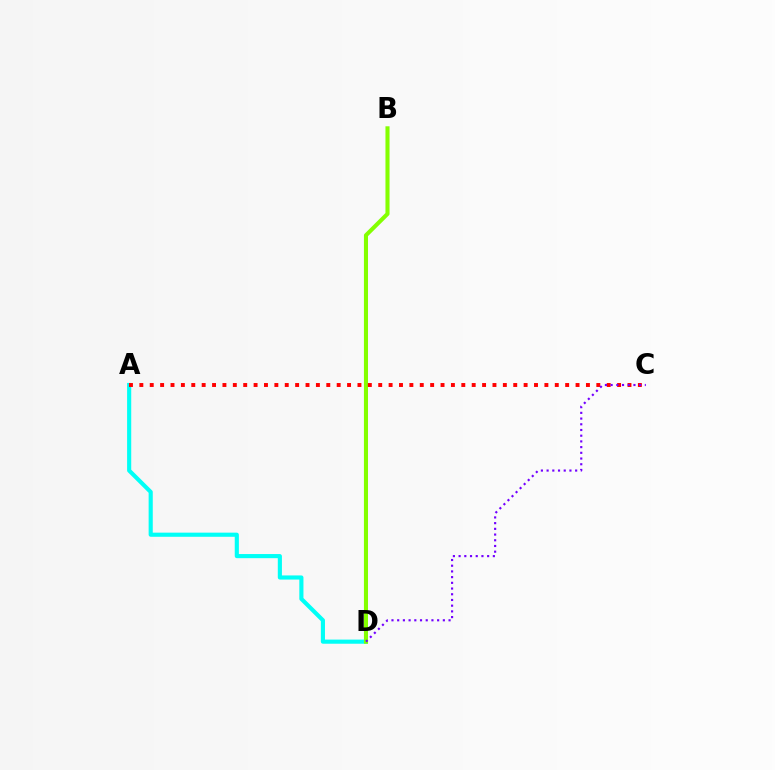{('A', 'D'): [{'color': '#00fff6', 'line_style': 'solid', 'thickness': 2.97}], ('B', 'D'): [{'color': '#84ff00', 'line_style': 'solid', 'thickness': 2.93}], ('A', 'C'): [{'color': '#ff0000', 'line_style': 'dotted', 'thickness': 2.82}], ('C', 'D'): [{'color': '#7200ff', 'line_style': 'dotted', 'thickness': 1.55}]}